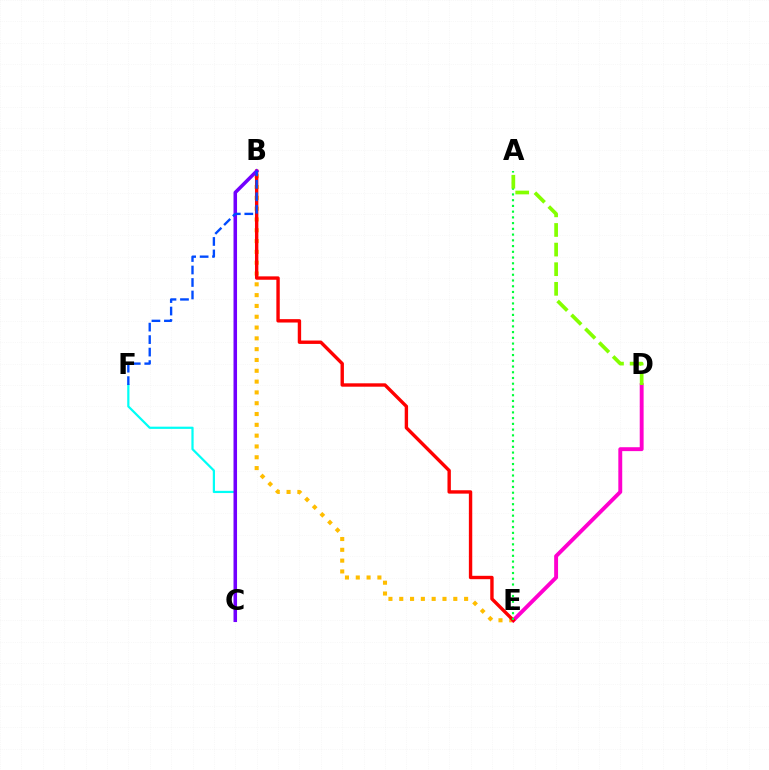{('B', 'E'): [{'color': '#ffbd00', 'line_style': 'dotted', 'thickness': 2.94}, {'color': '#ff0000', 'line_style': 'solid', 'thickness': 2.44}], ('C', 'F'): [{'color': '#00fff6', 'line_style': 'solid', 'thickness': 1.6}], ('D', 'E'): [{'color': '#ff00cf', 'line_style': 'solid', 'thickness': 2.81}], ('B', 'C'): [{'color': '#7200ff', 'line_style': 'solid', 'thickness': 2.55}], ('B', 'F'): [{'color': '#004bff', 'line_style': 'dashed', 'thickness': 1.7}], ('A', 'E'): [{'color': '#00ff39', 'line_style': 'dotted', 'thickness': 1.56}], ('A', 'D'): [{'color': '#84ff00', 'line_style': 'dashed', 'thickness': 2.66}]}